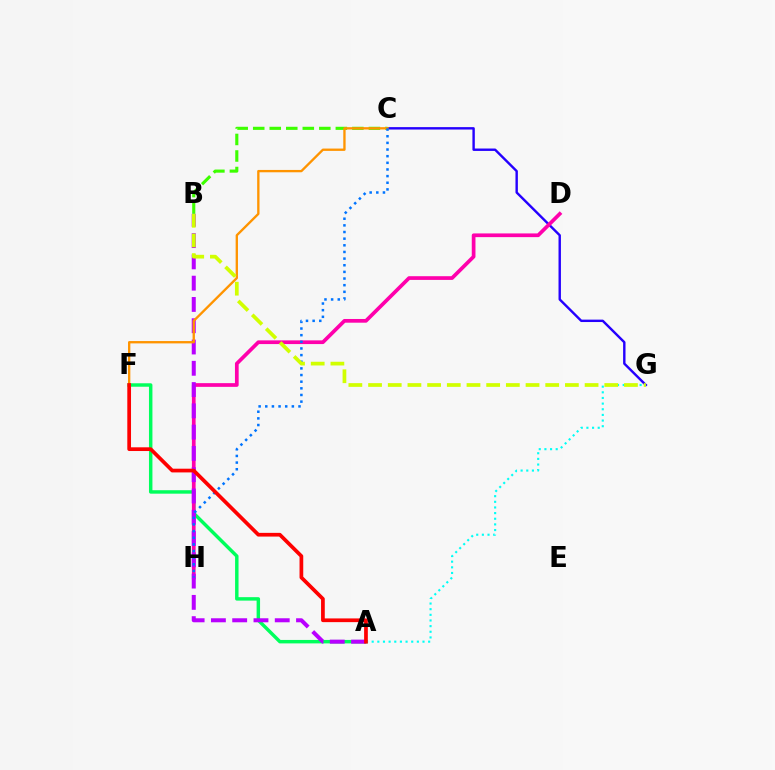{('C', 'G'): [{'color': '#2500ff', 'line_style': 'solid', 'thickness': 1.73}], ('B', 'C'): [{'color': '#3dff00', 'line_style': 'dashed', 'thickness': 2.24}], ('A', 'F'): [{'color': '#00ff5c', 'line_style': 'solid', 'thickness': 2.48}, {'color': '#ff0000', 'line_style': 'solid', 'thickness': 2.67}], ('D', 'H'): [{'color': '#ff00ac', 'line_style': 'solid', 'thickness': 2.67}], ('A', 'B'): [{'color': '#b900ff', 'line_style': 'dashed', 'thickness': 2.89}], ('C', 'F'): [{'color': '#ff9400', 'line_style': 'solid', 'thickness': 1.68}], ('A', 'G'): [{'color': '#00fff6', 'line_style': 'dotted', 'thickness': 1.53}], ('C', 'H'): [{'color': '#0074ff', 'line_style': 'dotted', 'thickness': 1.81}], ('B', 'G'): [{'color': '#d1ff00', 'line_style': 'dashed', 'thickness': 2.67}]}